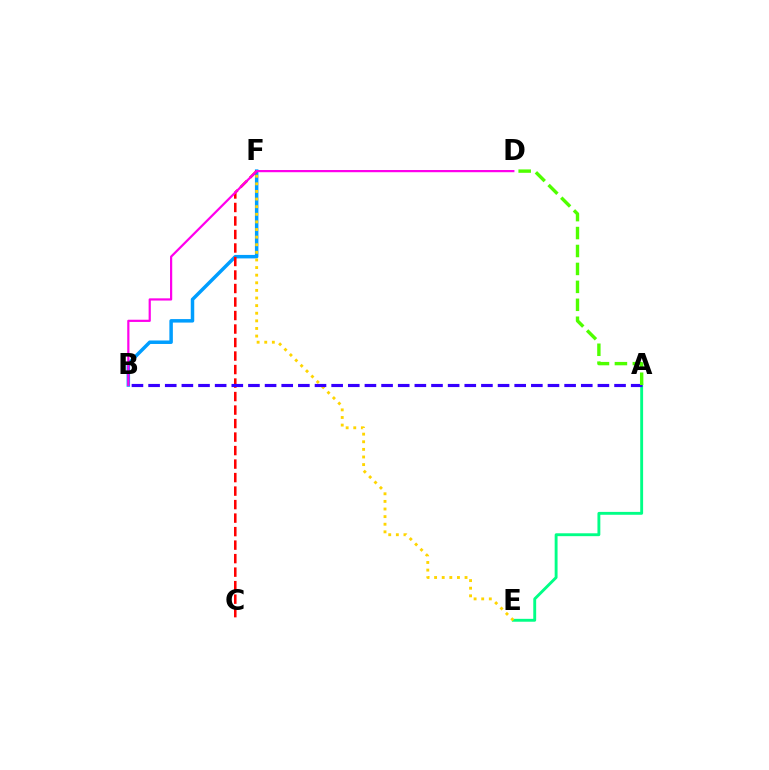{('A', 'E'): [{'color': '#00ff86', 'line_style': 'solid', 'thickness': 2.07}], ('B', 'F'): [{'color': '#009eff', 'line_style': 'solid', 'thickness': 2.51}], ('C', 'F'): [{'color': '#ff0000', 'line_style': 'dashed', 'thickness': 1.83}], ('E', 'F'): [{'color': '#ffd500', 'line_style': 'dotted', 'thickness': 2.07}], ('B', 'D'): [{'color': '#ff00ed', 'line_style': 'solid', 'thickness': 1.59}], ('A', 'B'): [{'color': '#3700ff', 'line_style': 'dashed', 'thickness': 2.26}], ('A', 'D'): [{'color': '#4fff00', 'line_style': 'dashed', 'thickness': 2.44}]}